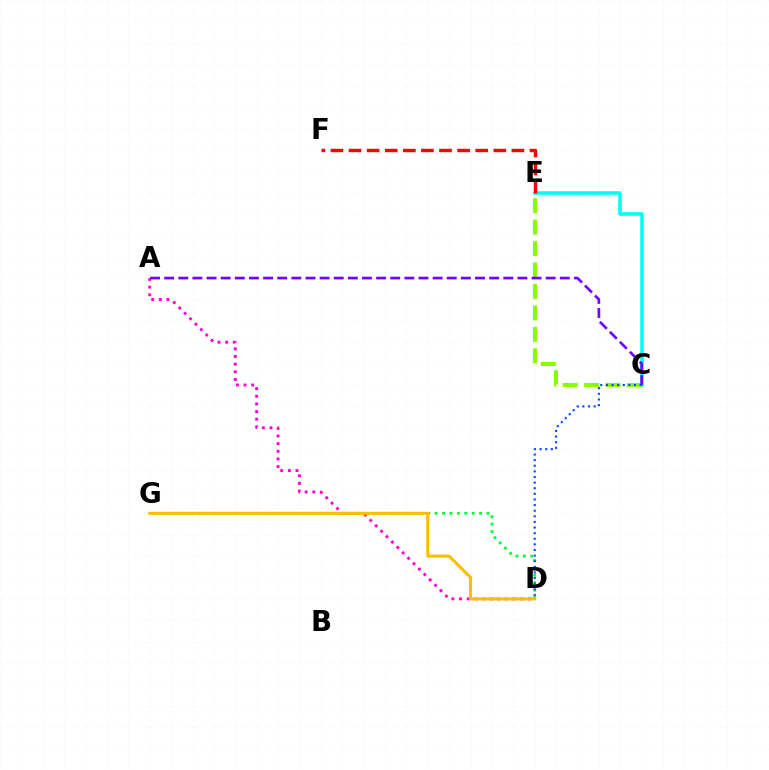{('A', 'D'): [{'color': '#ff00cf', 'line_style': 'dotted', 'thickness': 2.08}], ('C', 'E'): [{'color': '#00fff6', 'line_style': 'solid', 'thickness': 2.57}, {'color': '#84ff00', 'line_style': 'dashed', 'thickness': 2.91}], ('A', 'C'): [{'color': '#7200ff', 'line_style': 'dashed', 'thickness': 1.92}], ('D', 'G'): [{'color': '#00ff39', 'line_style': 'dotted', 'thickness': 2.01}, {'color': '#ffbd00', 'line_style': 'solid', 'thickness': 2.2}], ('E', 'F'): [{'color': '#ff0000', 'line_style': 'dashed', 'thickness': 2.46}], ('C', 'D'): [{'color': '#004bff', 'line_style': 'dotted', 'thickness': 1.53}]}